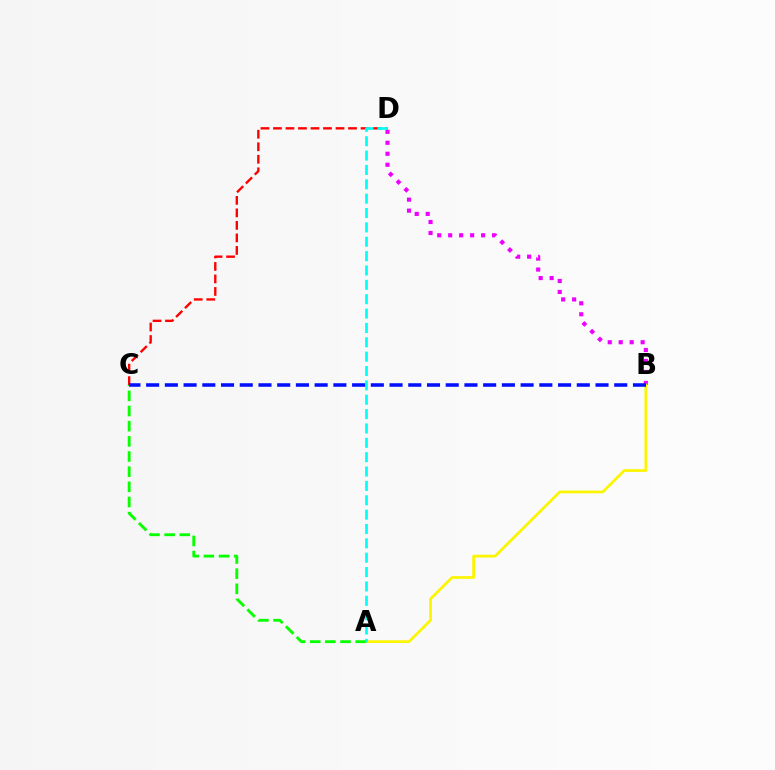{('B', 'D'): [{'color': '#ee00ff', 'line_style': 'dotted', 'thickness': 2.98}], ('A', 'B'): [{'color': '#fcf500', 'line_style': 'solid', 'thickness': 1.97}], ('A', 'C'): [{'color': '#08ff00', 'line_style': 'dashed', 'thickness': 2.06}], ('C', 'D'): [{'color': '#ff0000', 'line_style': 'dashed', 'thickness': 1.7}], ('A', 'D'): [{'color': '#00fff6', 'line_style': 'dashed', 'thickness': 1.95}], ('B', 'C'): [{'color': '#0010ff', 'line_style': 'dashed', 'thickness': 2.54}]}